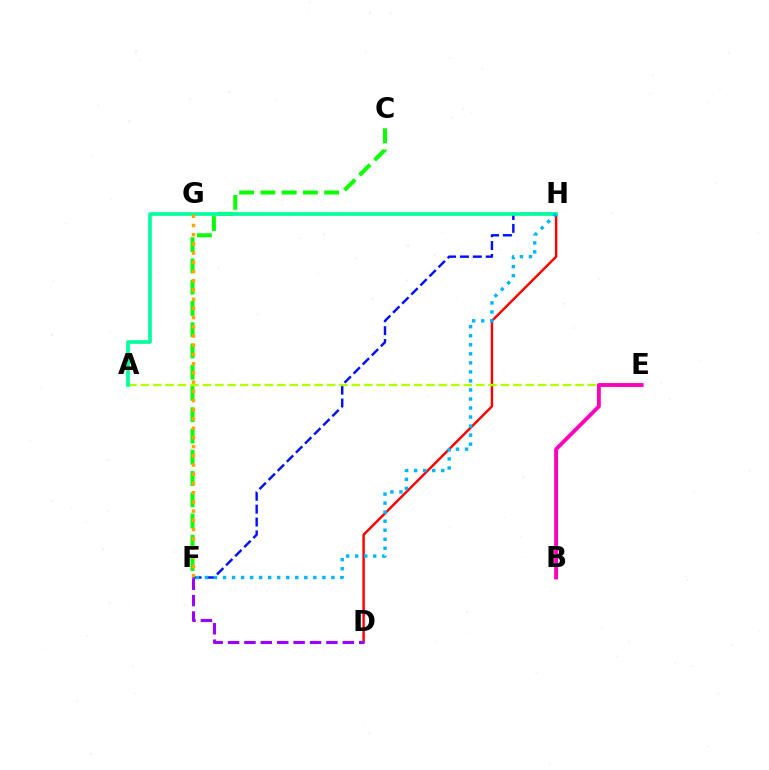{('D', 'H'): [{'color': '#ff0000', 'line_style': 'solid', 'thickness': 1.76}], ('C', 'F'): [{'color': '#08ff00', 'line_style': 'dashed', 'thickness': 2.89}], ('F', 'H'): [{'color': '#0010ff', 'line_style': 'dashed', 'thickness': 1.75}, {'color': '#00b5ff', 'line_style': 'dotted', 'thickness': 2.45}], ('A', 'E'): [{'color': '#b3ff00', 'line_style': 'dashed', 'thickness': 1.69}], ('A', 'H'): [{'color': '#00ff9d', 'line_style': 'solid', 'thickness': 2.64}], ('D', 'F'): [{'color': '#9b00ff', 'line_style': 'dashed', 'thickness': 2.23}], ('F', 'G'): [{'color': '#ffa500', 'line_style': 'dotted', 'thickness': 2.5}], ('B', 'E'): [{'color': '#ff00bd', 'line_style': 'solid', 'thickness': 2.79}]}